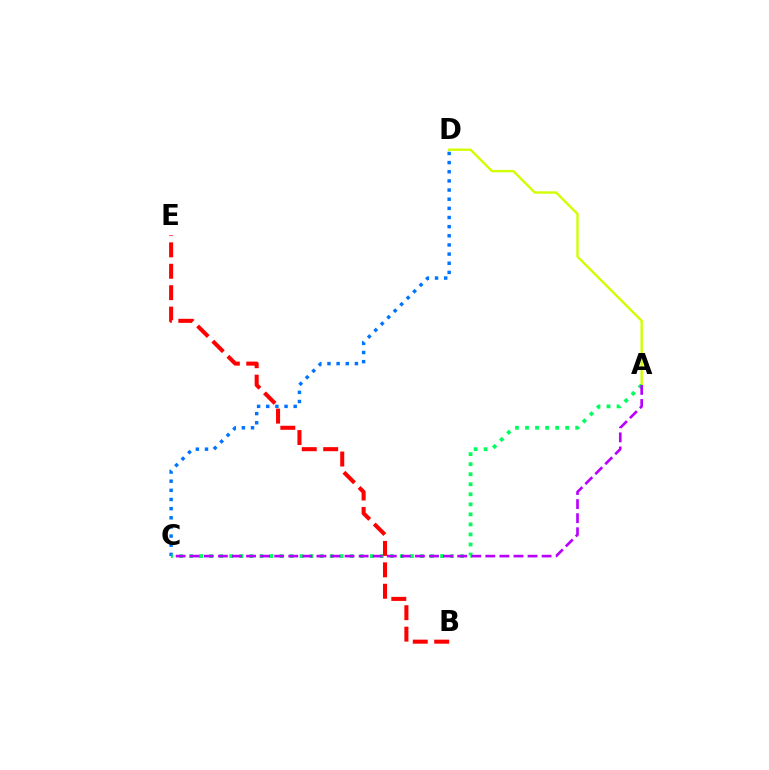{('A', 'D'): [{'color': '#d1ff00', 'line_style': 'solid', 'thickness': 1.72}], ('C', 'D'): [{'color': '#0074ff', 'line_style': 'dotted', 'thickness': 2.49}], ('A', 'C'): [{'color': '#00ff5c', 'line_style': 'dotted', 'thickness': 2.73}, {'color': '#b900ff', 'line_style': 'dashed', 'thickness': 1.91}], ('B', 'E'): [{'color': '#ff0000', 'line_style': 'dashed', 'thickness': 2.91}]}